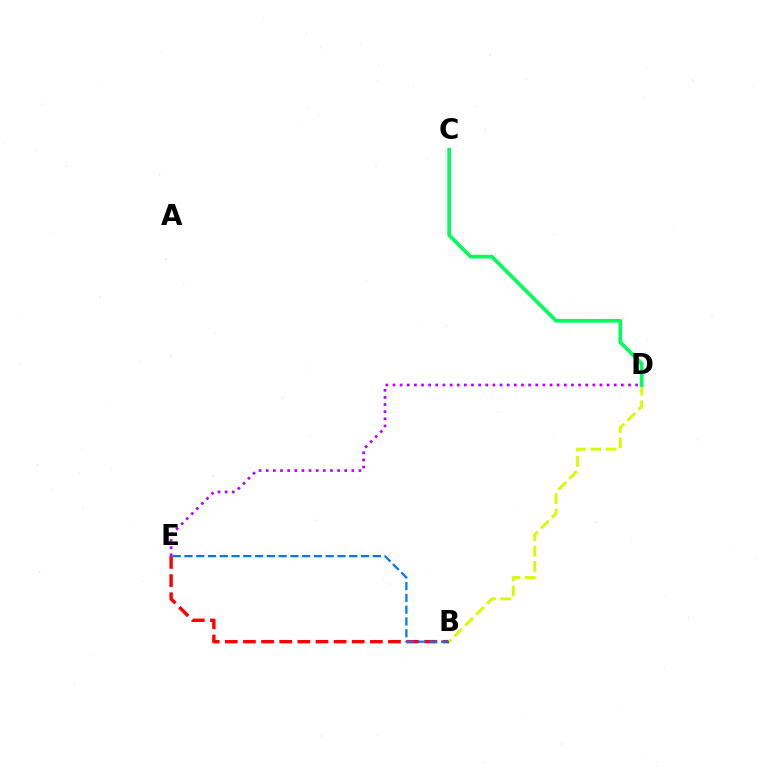{('B', 'E'): [{'color': '#ff0000', 'line_style': 'dashed', 'thickness': 2.46}, {'color': '#0074ff', 'line_style': 'dashed', 'thickness': 1.6}], ('D', 'E'): [{'color': '#b900ff', 'line_style': 'dotted', 'thickness': 1.94}], ('B', 'D'): [{'color': '#d1ff00', 'line_style': 'dashed', 'thickness': 2.08}], ('C', 'D'): [{'color': '#00ff5c', 'line_style': 'solid', 'thickness': 2.65}]}